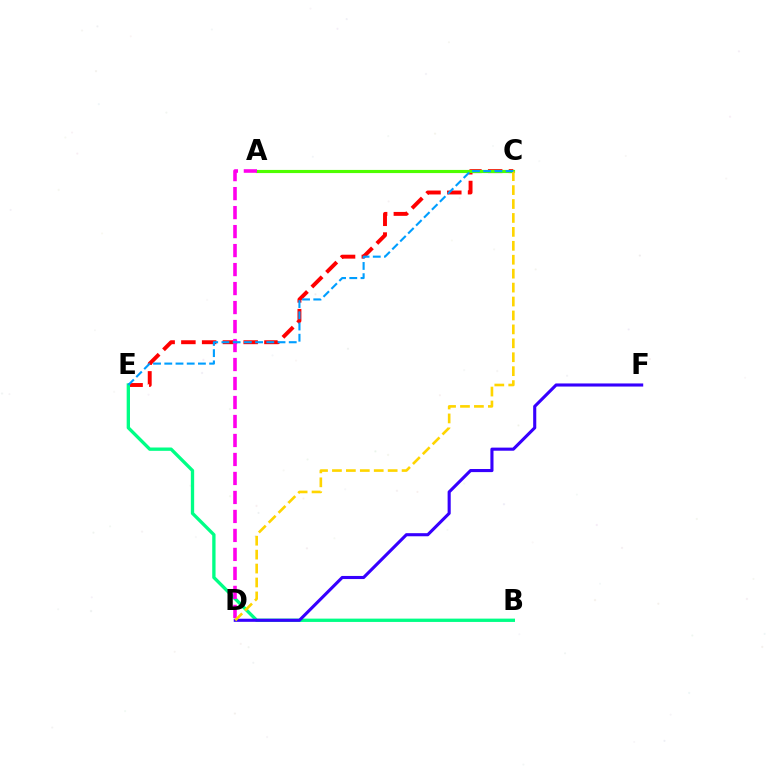{('C', 'E'): [{'color': '#ff0000', 'line_style': 'dashed', 'thickness': 2.82}, {'color': '#009eff', 'line_style': 'dashed', 'thickness': 1.52}], ('B', 'E'): [{'color': '#00ff86', 'line_style': 'solid', 'thickness': 2.39}], ('A', 'C'): [{'color': '#4fff00', 'line_style': 'solid', 'thickness': 2.27}], ('A', 'D'): [{'color': '#ff00ed', 'line_style': 'dashed', 'thickness': 2.58}], ('D', 'F'): [{'color': '#3700ff', 'line_style': 'solid', 'thickness': 2.23}], ('C', 'D'): [{'color': '#ffd500', 'line_style': 'dashed', 'thickness': 1.89}]}